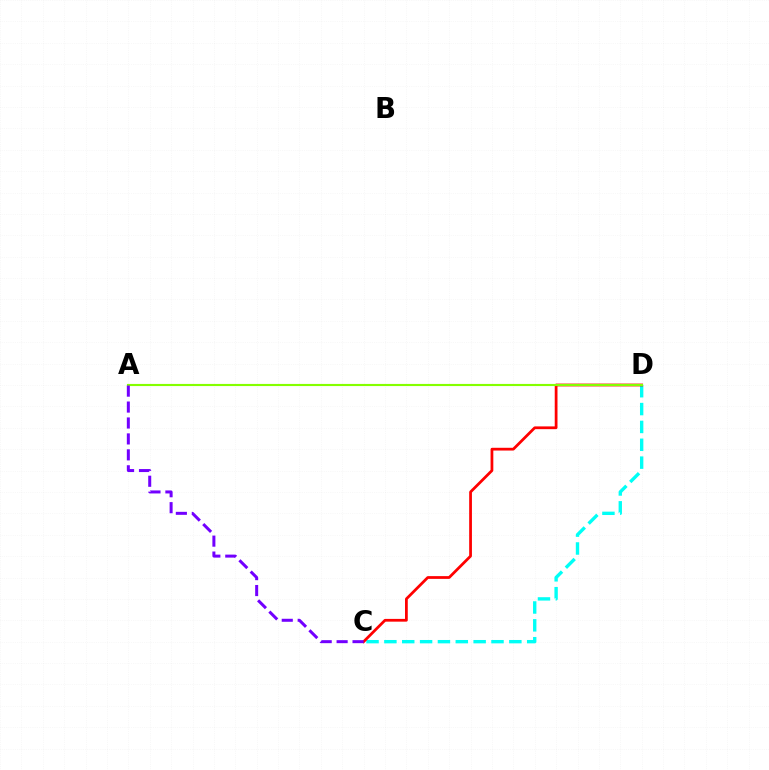{('C', 'D'): [{'color': '#00fff6', 'line_style': 'dashed', 'thickness': 2.43}, {'color': '#ff0000', 'line_style': 'solid', 'thickness': 1.99}], ('A', 'D'): [{'color': '#84ff00', 'line_style': 'solid', 'thickness': 1.54}], ('A', 'C'): [{'color': '#7200ff', 'line_style': 'dashed', 'thickness': 2.16}]}